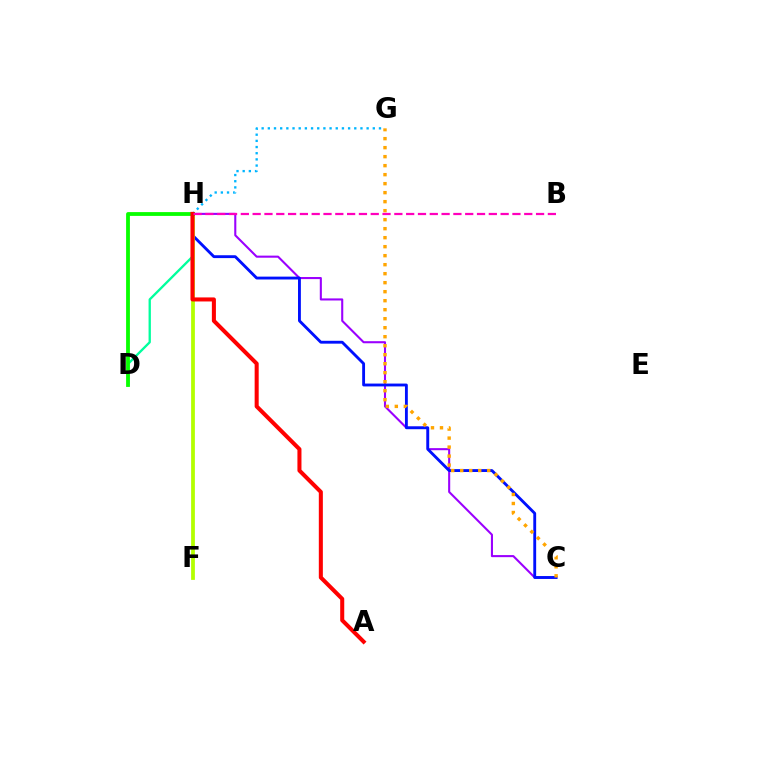{('D', 'H'): [{'color': '#00ff9d', 'line_style': 'solid', 'thickness': 1.67}, {'color': '#08ff00', 'line_style': 'solid', 'thickness': 2.74}], ('C', 'H'): [{'color': '#9b00ff', 'line_style': 'solid', 'thickness': 1.5}, {'color': '#0010ff', 'line_style': 'solid', 'thickness': 2.06}], ('F', 'H'): [{'color': '#b3ff00', 'line_style': 'solid', 'thickness': 2.71}], ('G', 'H'): [{'color': '#00b5ff', 'line_style': 'dotted', 'thickness': 1.68}], ('C', 'G'): [{'color': '#ffa500', 'line_style': 'dotted', 'thickness': 2.45}], ('A', 'H'): [{'color': '#ff0000', 'line_style': 'solid', 'thickness': 2.91}], ('B', 'H'): [{'color': '#ff00bd', 'line_style': 'dashed', 'thickness': 1.6}]}